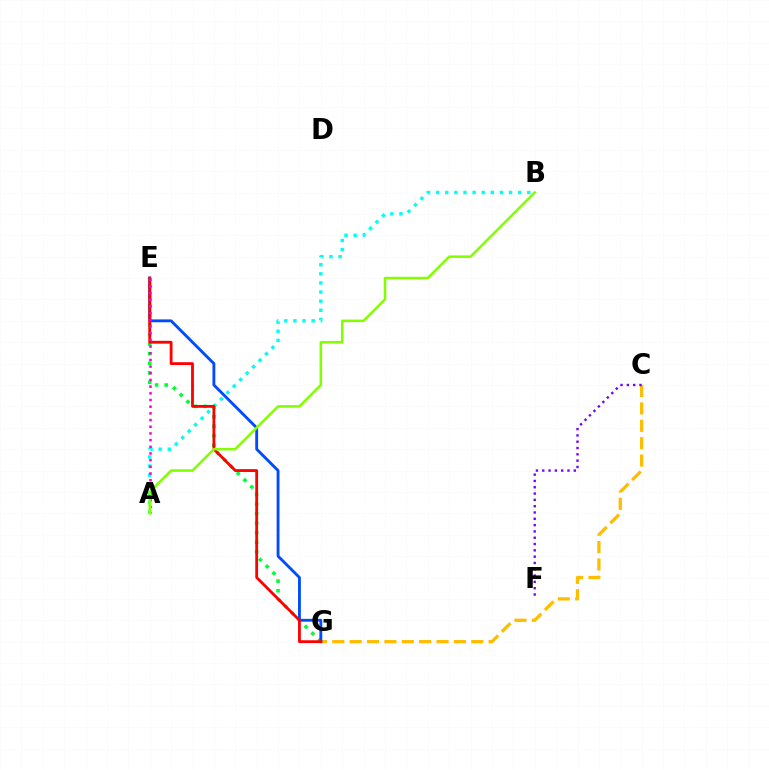{('A', 'B'): [{'color': '#00fff6', 'line_style': 'dotted', 'thickness': 2.48}, {'color': '#84ff00', 'line_style': 'solid', 'thickness': 1.84}], ('E', 'G'): [{'color': '#00ff39', 'line_style': 'dotted', 'thickness': 2.6}, {'color': '#004bff', 'line_style': 'solid', 'thickness': 2.06}, {'color': '#ff0000', 'line_style': 'solid', 'thickness': 2.03}], ('C', 'G'): [{'color': '#ffbd00', 'line_style': 'dashed', 'thickness': 2.36}], ('C', 'F'): [{'color': '#7200ff', 'line_style': 'dotted', 'thickness': 1.71}], ('A', 'E'): [{'color': '#ff00cf', 'line_style': 'dotted', 'thickness': 1.82}]}